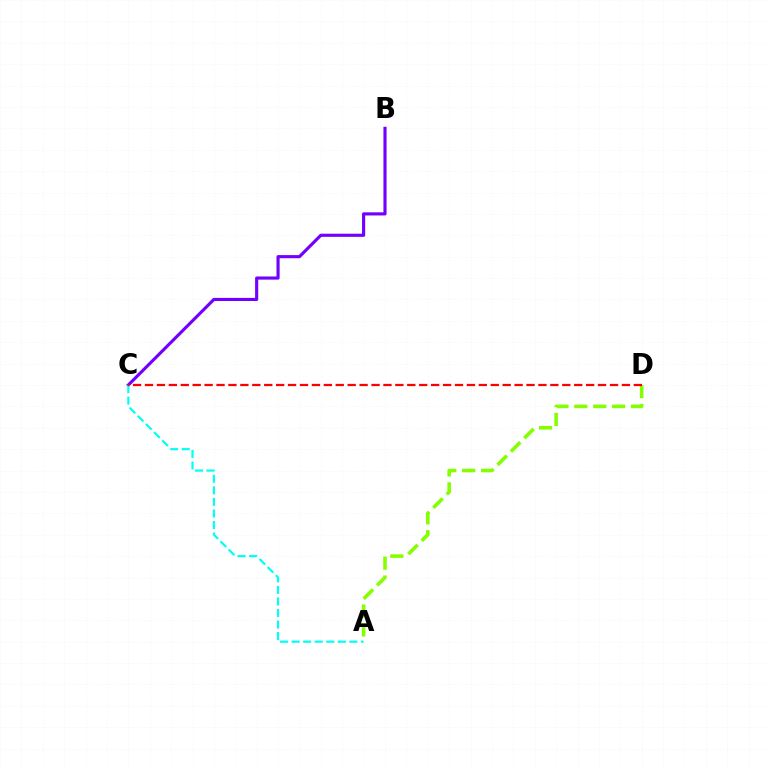{('A', 'D'): [{'color': '#84ff00', 'line_style': 'dashed', 'thickness': 2.57}], ('B', 'C'): [{'color': '#7200ff', 'line_style': 'solid', 'thickness': 2.26}], ('A', 'C'): [{'color': '#00fff6', 'line_style': 'dashed', 'thickness': 1.57}], ('C', 'D'): [{'color': '#ff0000', 'line_style': 'dashed', 'thickness': 1.62}]}